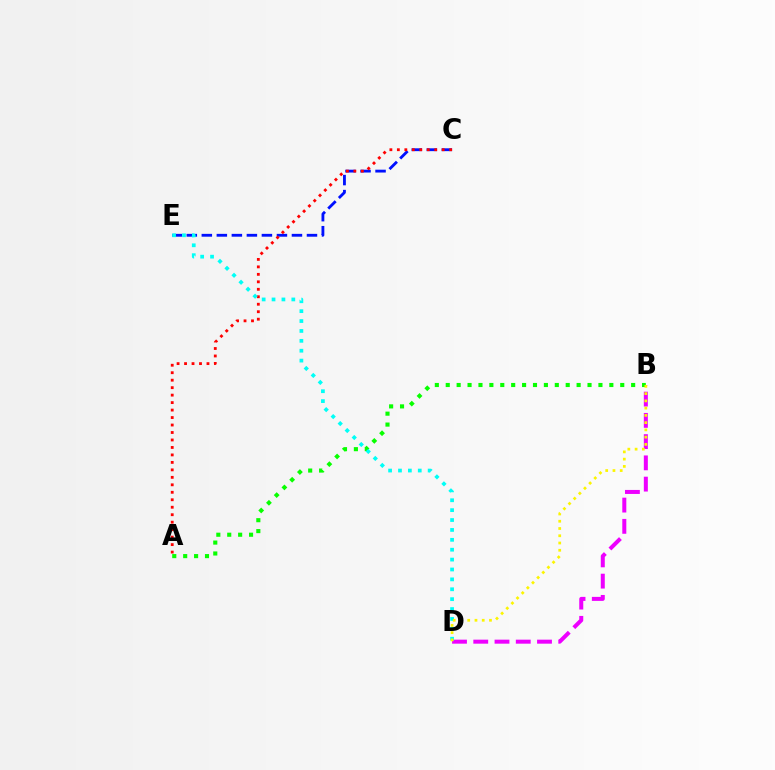{('C', 'E'): [{'color': '#0010ff', 'line_style': 'dashed', 'thickness': 2.04}], ('B', 'D'): [{'color': '#ee00ff', 'line_style': 'dashed', 'thickness': 2.89}, {'color': '#fcf500', 'line_style': 'dotted', 'thickness': 1.97}], ('A', 'B'): [{'color': '#08ff00', 'line_style': 'dotted', 'thickness': 2.96}], ('A', 'C'): [{'color': '#ff0000', 'line_style': 'dotted', 'thickness': 2.03}], ('D', 'E'): [{'color': '#00fff6', 'line_style': 'dotted', 'thickness': 2.69}]}